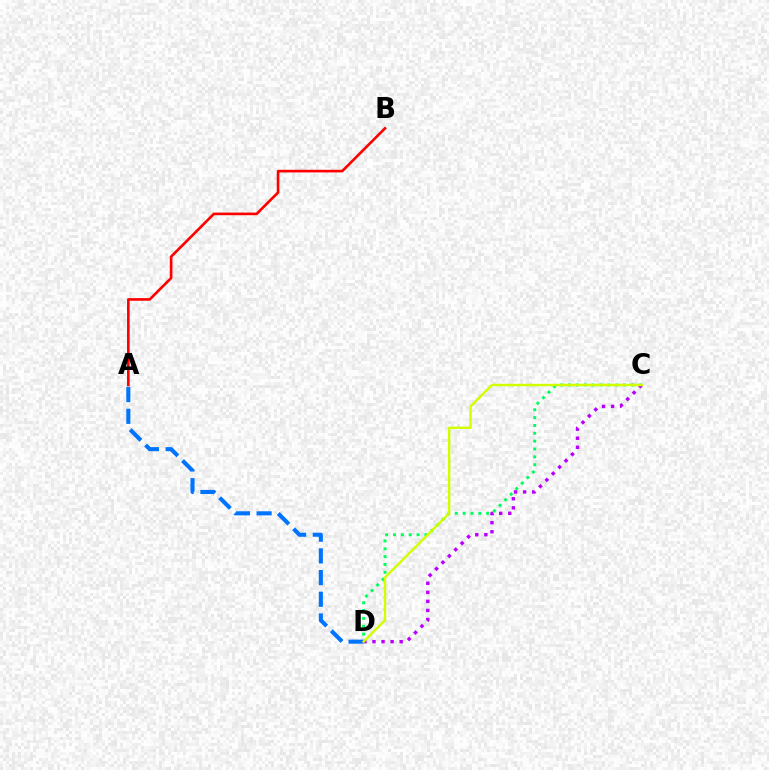{('C', 'D'): [{'color': '#00ff5c', 'line_style': 'dotted', 'thickness': 2.13}, {'color': '#b900ff', 'line_style': 'dotted', 'thickness': 2.46}, {'color': '#d1ff00', 'line_style': 'solid', 'thickness': 1.73}], ('A', 'B'): [{'color': '#ff0000', 'line_style': 'solid', 'thickness': 1.9}], ('A', 'D'): [{'color': '#0074ff', 'line_style': 'dashed', 'thickness': 2.95}]}